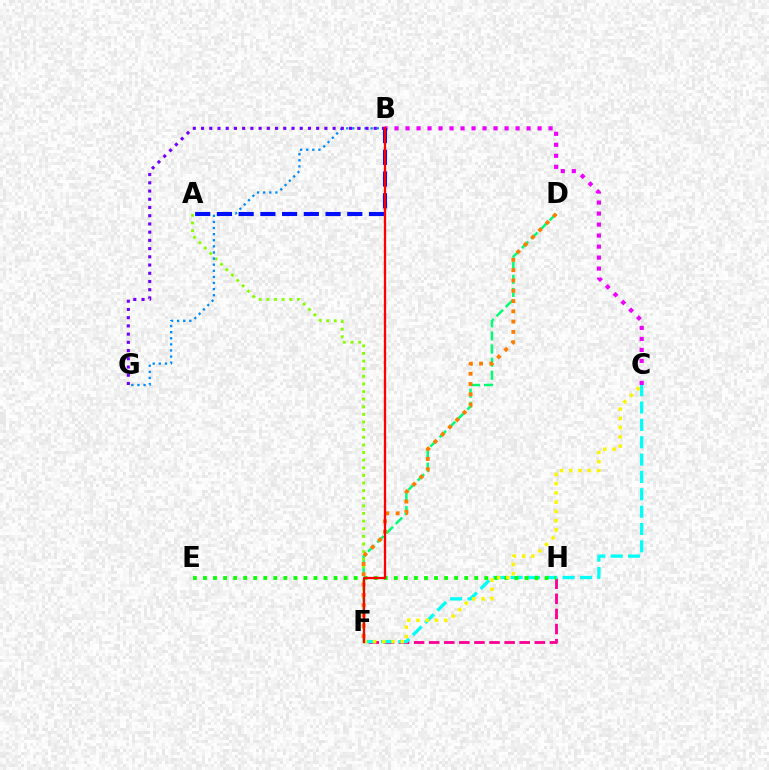{('B', 'C'): [{'color': '#ee00ff', 'line_style': 'dotted', 'thickness': 2.99}], ('D', 'F'): [{'color': '#00ff74', 'line_style': 'dashed', 'thickness': 1.78}, {'color': '#ff7c00', 'line_style': 'dotted', 'thickness': 2.8}], ('A', 'F'): [{'color': '#84ff00', 'line_style': 'dotted', 'thickness': 2.07}], ('F', 'H'): [{'color': '#ff0094', 'line_style': 'dashed', 'thickness': 2.05}], ('B', 'G'): [{'color': '#008cff', 'line_style': 'dotted', 'thickness': 1.66}, {'color': '#7200ff', 'line_style': 'dotted', 'thickness': 2.23}], ('A', 'B'): [{'color': '#0010ff', 'line_style': 'dashed', 'thickness': 2.95}], ('C', 'F'): [{'color': '#00fff6', 'line_style': 'dashed', 'thickness': 2.36}, {'color': '#fcf500', 'line_style': 'dotted', 'thickness': 2.51}], ('E', 'H'): [{'color': '#08ff00', 'line_style': 'dotted', 'thickness': 2.73}], ('B', 'F'): [{'color': '#ff0000', 'line_style': 'solid', 'thickness': 1.66}]}